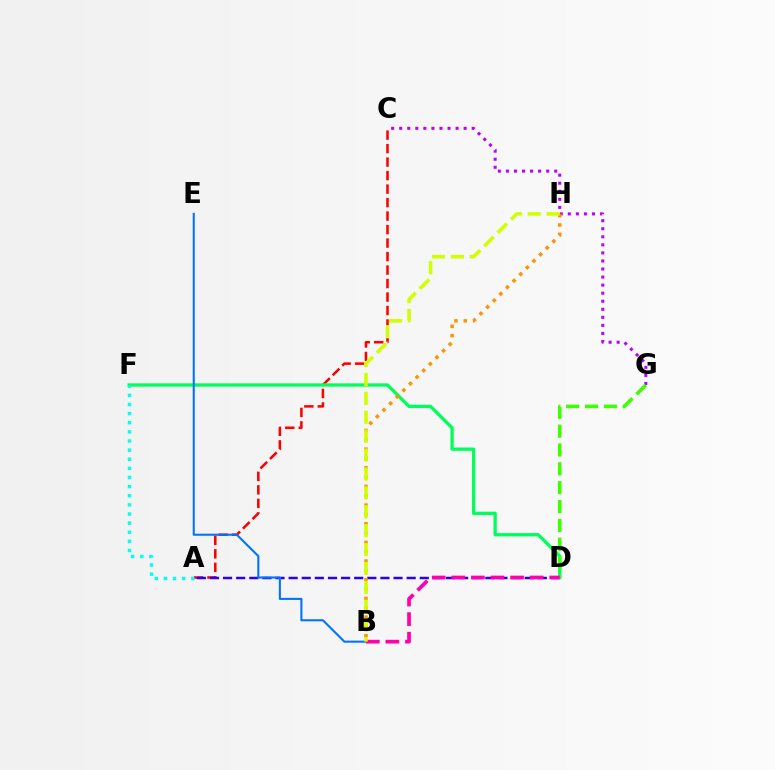{('A', 'C'): [{'color': '#ff0000', 'line_style': 'dashed', 'thickness': 1.83}], ('A', 'D'): [{'color': '#2500ff', 'line_style': 'dashed', 'thickness': 1.78}], ('D', 'F'): [{'color': '#00ff5c', 'line_style': 'solid', 'thickness': 2.38}], ('A', 'F'): [{'color': '#00fff6', 'line_style': 'dotted', 'thickness': 2.48}], ('B', 'E'): [{'color': '#0074ff', 'line_style': 'solid', 'thickness': 1.5}], ('C', 'G'): [{'color': '#b900ff', 'line_style': 'dotted', 'thickness': 2.19}], ('D', 'G'): [{'color': '#3dff00', 'line_style': 'dashed', 'thickness': 2.56}], ('B', 'H'): [{'color': '#ff9400', 'line_style': 'dotted', 'thickness': 2.54}, {'color': '#d1ff00', 'line_style': 'dashed', 'thickness': 2.57}], ('B', 'D'): [{'color': '#ff00ac', 'line_style': 'dashed', 'thickness': 2.66}]}